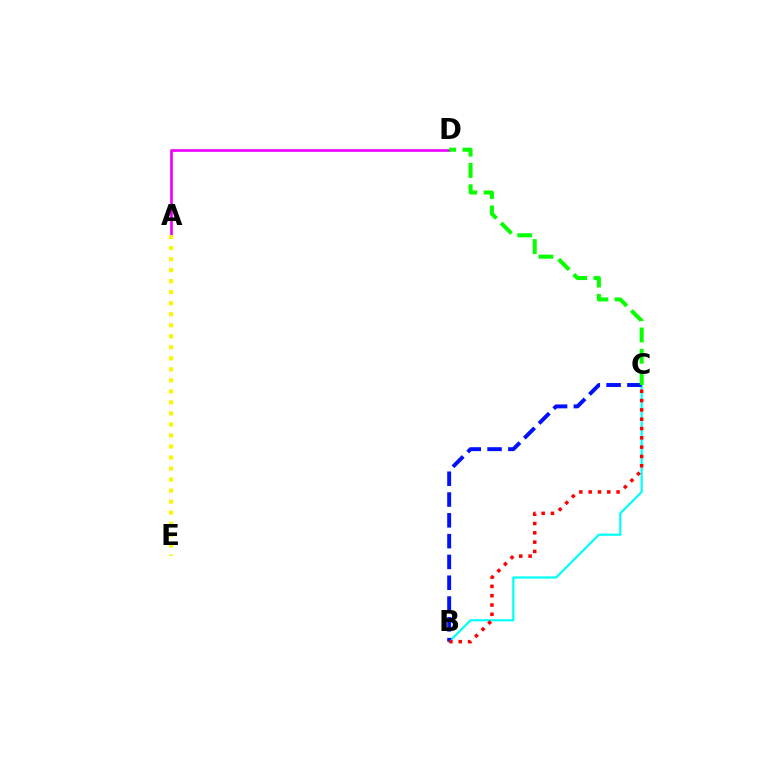{('B', 'C'): [{'color': '#00fff6', 'line_style': 'solid', 'thickness': 1.59}, {'color': '#0010ff', 'line_style': 'dashed', 'thickness': 2.83}, {'color': '#ff0000', 'line_style': 'dotted', 'thickness': 2.53}], ('A', 'D'): [{'color': '#ee00ff', 'line_style': 'solid', 'thickness': 1.92}], ('A', 'E'): [{'color': '#fcf500', 'line_style': 'dotted', 'thickness': 2.99}], ('C', 'D'): [{'color': '#08ff00', 'line_style': 'dashed', 'thickness': 2.89}]}